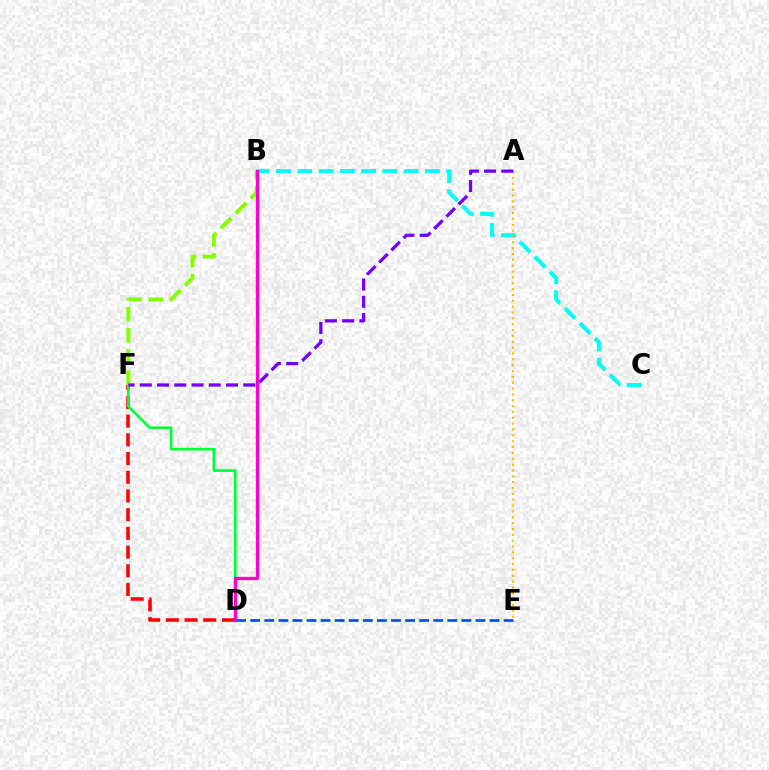{('D', 'F'): [{'color': '#ff0000', 'line_style': 'dashed', 'thickness': 2.54}, {'color': '#00ff39', 'line_style': 'solid', 'thickness': 1.93}], ('B', 'F'): [{'color': '#84ff00', 'line_style': 'dashed', 'thickness': 2.87}], ('B', 'C'): [{'color': '#00fff6', 'line_style': 'dashed', 'thickness': 2.89}], ('A', 'E'): [{'color': '#ffbd00', 'line_style': 'dotted', 'thickness': 1.59}], ('B', 'D'): [{'color': '#ff00cf', 'line_style': 'solid', 'thickness': 2.4}], ('D', 'E'): [{'color': '#004bff', 'line_style': 'dashed', 'thickness': 1.91}], ('A', 'F'): [{'color': '#7200ff', 'line_style': 'dashed', 'thickness': 2.34}]}